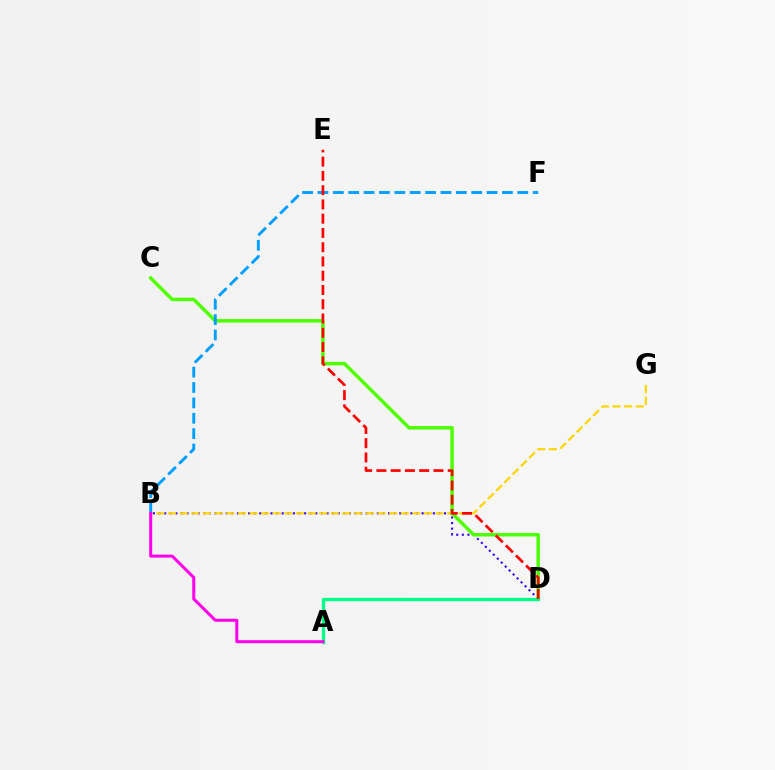{('B', 'D'): [{'color': '#3700ff', 'line_style': 'dotted', 'thickness': 1.52}], ('B', 'G'): [{'color': '#ffd500', 'line_style': 'dashed', 'thickness': 1.58}], ('C', 'D'): [{'color': '#4fff00', 'line_style': 'solid', 'thickness': 2.51}], ('A', 'D'): [{'color': '#00ff86', 'line_style': 'solid', 'thickness': 2.39}], ('B', 'F'): [{'color': '#009eff', 'line_style': 'dashed', 'thickness': 2.09}], ('D', 'E'): [{'color': '#ff0000', 'line_style': 'dashed', 'thickness': 1.94}], ('A', 'B'): [{'color': '#ff00ed', 'line_style': 'solid', 'thickness': 2.17}]}